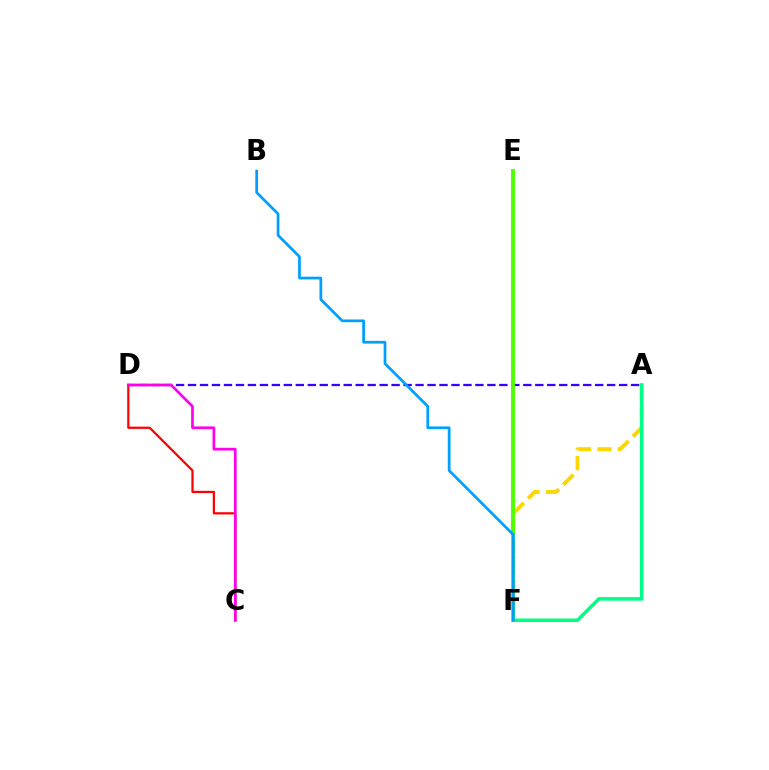{('A', 'F'): [{'color': '#ffd500', 'line_style': 'dashed', 'thickness': 2.78}, {'color': '#00ff86', 'line_style': 'solid', 'thickness': 2.56}], ('A', 'D'): [{'color': '#3700ff', 'line_style': 'dashed', 'thickness': 1.63}], ('E', 'F'): [{'color': '#4fff00', 'line_style': 'solid', 'thickness': 2.8}], ('C', 'D'): [{'color': '#ff0000', 'line_style': 'solid', 'thickness': 1.62}, {'color': '#ff00ed', 'line_style': 'solid', 'thickness': 1.95}], ('B', 'F'): [{'color': '#009eff', 'line_style': 'solid', 'thickness': 1.96}]}